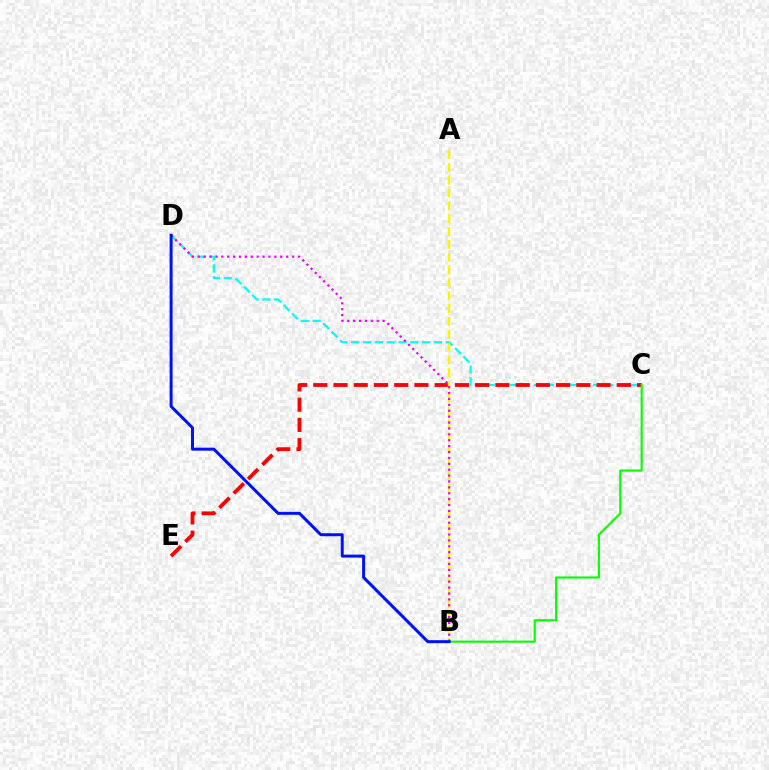{('C', 'D'): [{'color': '#00fff6', 'line_style': 'dashed', 'thickness': 1.61}], ('C', 'E'): [{'color': '#ff0000', 'line_style': 'dashed', 'thickness': 2.75}], ('A', 'B'): [{'color': '#fcf500', 'line_style': 'dashed', 'thickness': 1.74}], ('B', 'D'): [{'color': '#ee00ff', 'line_style': 'dotted', 'thickness': 1.6}, {'color': '#0010ff', 'line_style': 'solid', 'thickness': 2.15}], ('B', 'C'): [{'color': '#08ff00', 'line_style': 'solid', 'thickness': 1.54}]}